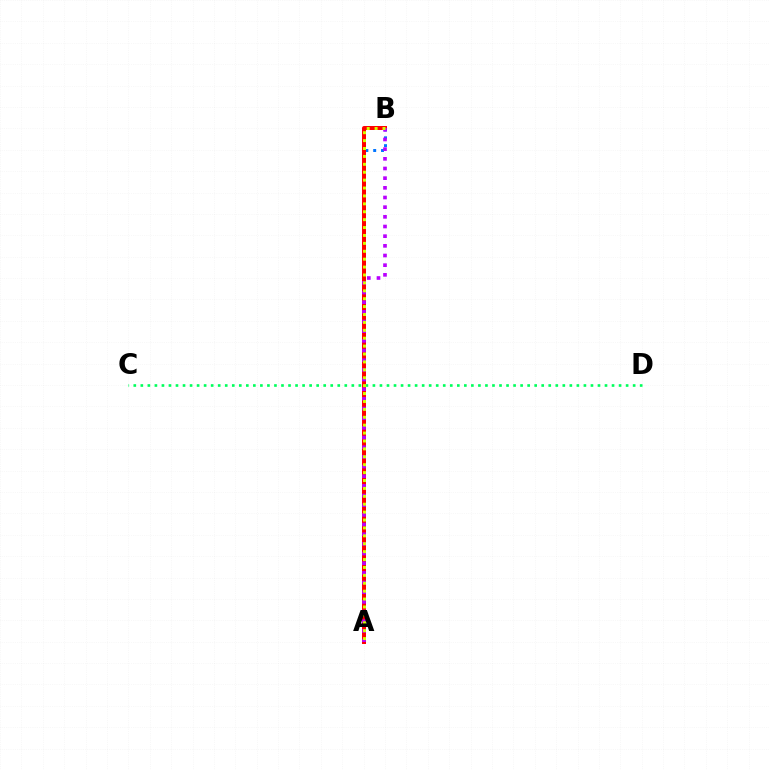{('A', 'B'): [{'color': '#0074ff', 'line_style': 'dotted', 'thickness': 2.13}, {'color': '#ff0000', 'line_style': 'solid', 'thickness': 2.87}, {'color': '#b900ff', 'line_style': 'dotted', 'thickness': 2.63}, {'color': '#d1ff00', 'line_style': 'dotted', 'thickness': 2.15}], ('C', 'D'): [{'color': '#00ff5c', 'line_style': 'dotted', 'thickness': 1.91}]}